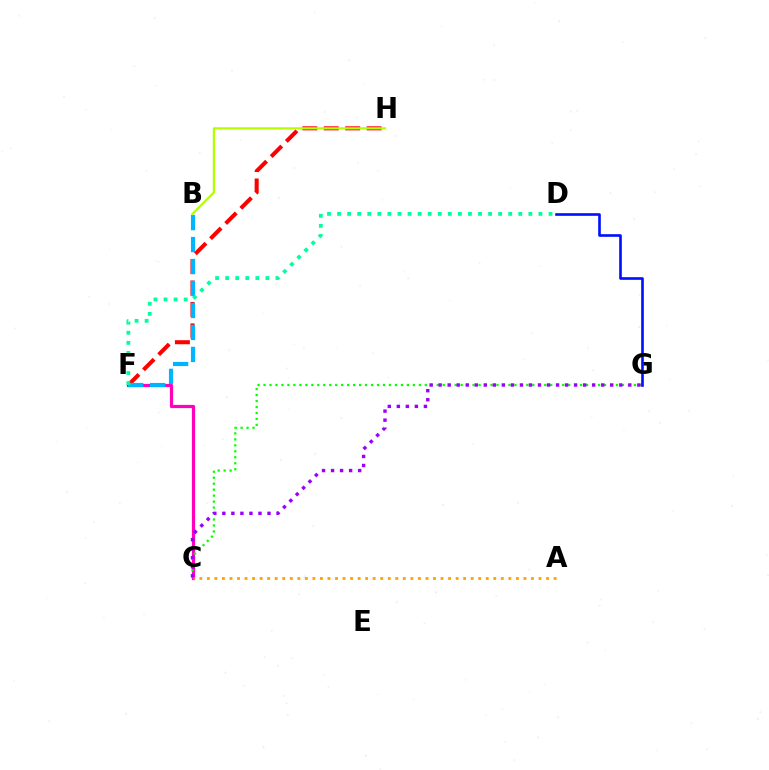{('C', 'F'): [{'color': '#ff00bd', 'line_style': 'solid', 'thickness': 2.32}], ('A', 'C'): [{'color': '#ffa500', 'line_style': 'dotted', 'thickness': 2.05}], ('F', 'H'): [{'color': '#ff0000', 'line_style': 'dashed', 'thickness': 2.91}], ('B', 'F'): [{'color': '#00b5ff', 'line_style': 'dashed', 'thickness': 2.99}], ('B', 'H'): [{'color': '#b3ff00', 'line_style': 'solid', 'thickness': 1.59}], ('C', 'G'): [{'color': '#08ff00', 'line_style': 'dotted', 'thickness': 1.62}, {'color': '#9b00ff', 'line_style': 'dotted', 'thickness': 2.45}], ('D', 'G'): [{'color': '#0010ff', 'line_style': 'solid', 'thickness': 1.9}], ('D', 'F'): [{'color': '#00ff9d', 'line_style': 'dotted', 'thickness': 2.74}]}